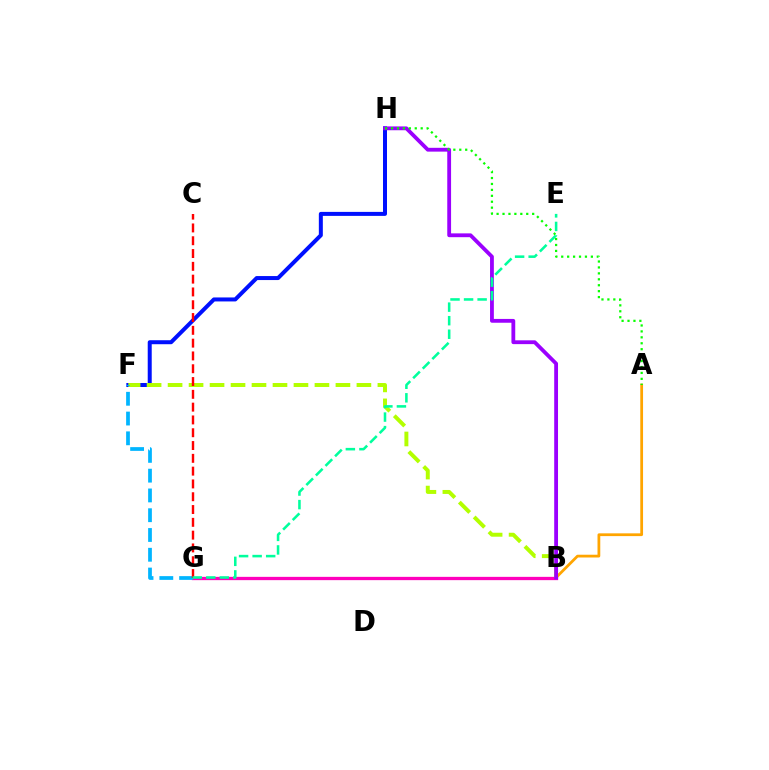{('A', 'B'): [{'color': '#ffa500', 'line_style': 'solid', 'thickness': 1.99}], ('B', 'G'): [{'color': '#ff00bd', 'line_style': 'solid', 'thickness': 2.37}], ('F', 'H'): [{'color': '#0010ff', 'line_style': 'solid', 'thickness': 2.88}], ('B', 'F'): [{'color': '#b3ff00', 'line_style': 'dashed', 'thickness': 2.85}], ('F', 'G'): [{'color': '#00b5ff', 'line_style': 'dashed', 'thickness': 2.69}], ('C', 'G'): [{'color': '#ff0000', 'line_style': 'dashed', 'thickness': 1.74}], ('B', 'H'): [{'color': '#9b00ff', 'line_style': 'solid', 'thickness': 2.75}], ('E', 'G'): [{'color': '#00ff9d', 'line_style': 'dashed', 'thickness': 1.84}], ('A', 'H'): [{'color': '#08ff00', 'line_style': 'dotted', 'thickness': 1.61}]}